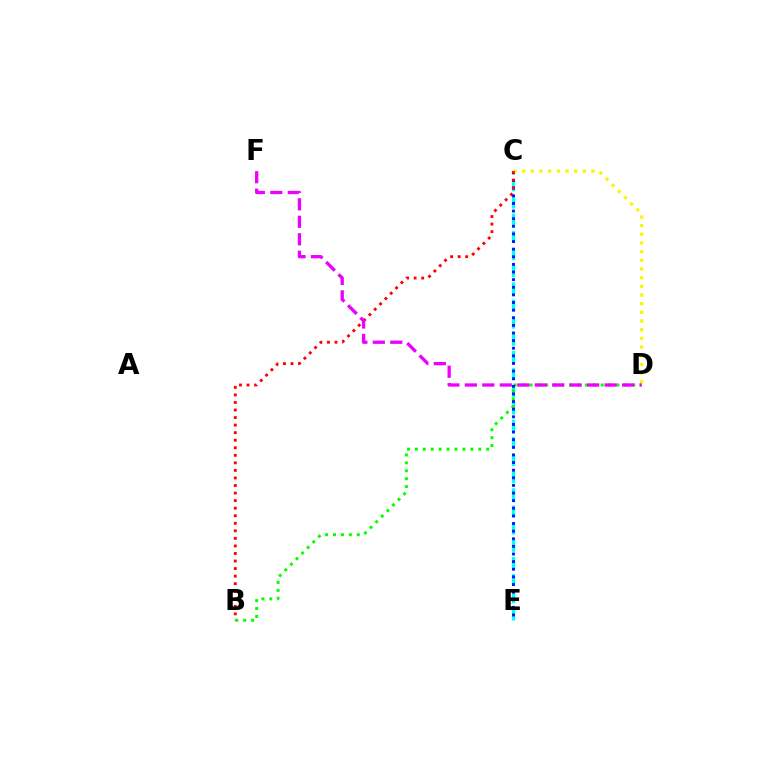{('C', 'E'): [{'color': '#00fff6', 'line_style': 'dashed', 'thickness': 2.33}, {'color': '#0010ff', 'line_style': 'dotted', 'thickness': 2.07}], ('B', 'D'): [{'color': '#08ff00', 'line_style': 'dotted', 'thickness': 2.15}], ('C', 'D'): [{'color': '#fcf500', 'line_style': 'dotted', 'thickness': 2.36}], ('B', 'C'): [{'color': '#ff0000', 'line_style': 'dotted', 'thickness': 2.05}], ('D', 'F'): [{'color': '#ee00ff', 'line_style': 'dashed', 'thickness': 2.37}]}